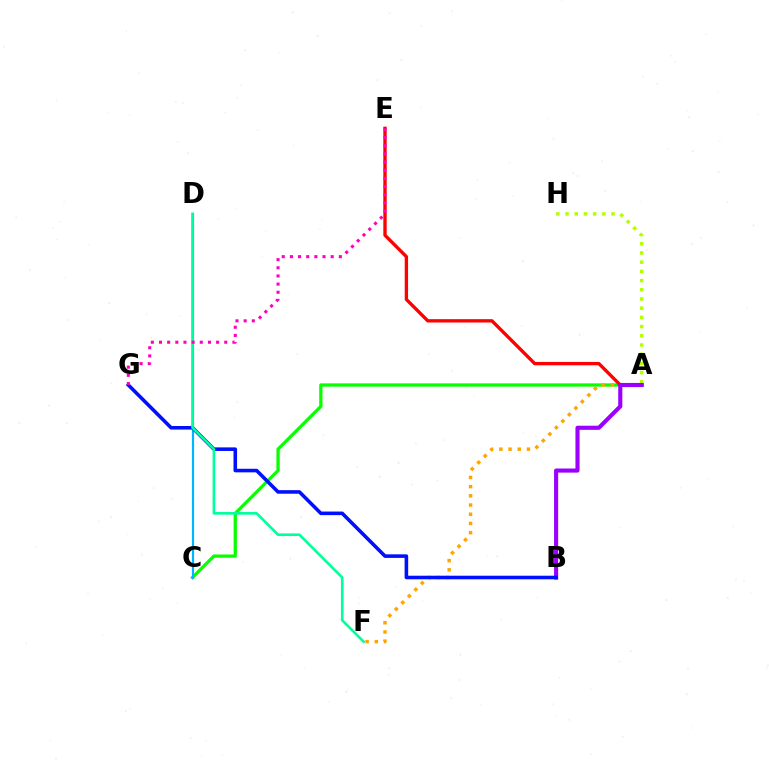{('A', 'C'): [{'color': '#08ff00', 'line_style': 'solid', 'thickness': 2.36}], ('A', 'H'): [{'color': '#b3ff00', 'line_style': 'dotted', 'thickness': 2.5}], ('A', 'F'): [{'color': '#ffa500', 'line_style': 'dotted', 'thickness': 2.5}], ('C', 'D'): [{'color': '#00b5ff', 'line_style': 'solid', 'thickness': 1.57}], ('A', 'E'): [{'color': '#ff0000', 'line_style': 'solid', 'thickness': 2.41}], ('A', 'B'): [{'color': '#9b00ff', 'line_style': 'solid', 'thickness': 2.96}], ('B', 'G'): [{'color': '#0010ff', 'line_style': 'solid', 'thickness': 2.57}], ('D', 'F'): [{'color': '#00ff9d', 'line_style': 'solid', 'thickness': 1.89}], ('E', 'G'): [{'color': '#ff00bd', 'line_style': 'dotted', 'thickness': 2.22}]}